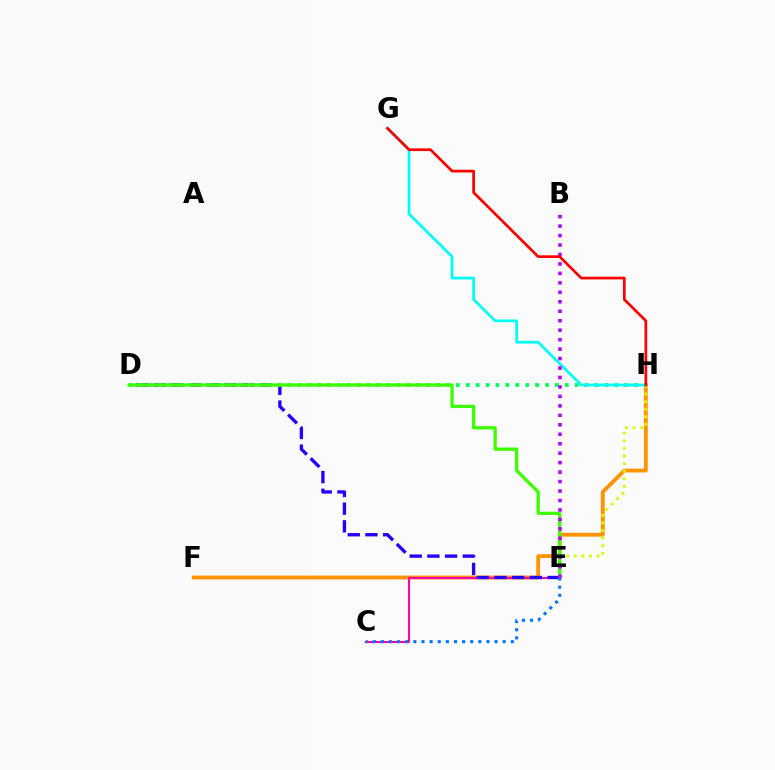{('F', 'H'): [{'color': '#ff9400', 'line_style': 'solid', 'thickness': 2.78}], ('E', 'H'): [{'color': '#d1ff00', 'line_style': 'dotted', 'thickness': 2.06}], ('C', 'E'): [{'color': '#ff00ac', 'line_style': 'solid', 'thickness': 1.51}, {'color': '#0074ff', 'line_style': 'dotted', 'thickness': 2.21}], ('D', 'E'): [{'color': '#2500ff', 'line_style': 'dashed', 'thickness': 2.4}, {'color': '#3dff00', 'line_style': 'solid', 'thickness': 2.36}], ('D', 'H'): [{'color': '#00ff5c', 'line_style': 'dotted', 'thickness': 2.69}], ('G', 'H'): [{'color': '#00fff6', 'line_style': 'solid', 'thickness': 1.99}, {'color': '#ff0000', 'line_style': 'solid', 'thickness': 1.95}], ('B', 'E'): [{'color': '#b900ff', 'line_style': 'dotted', 'thickness': 2.57}]}